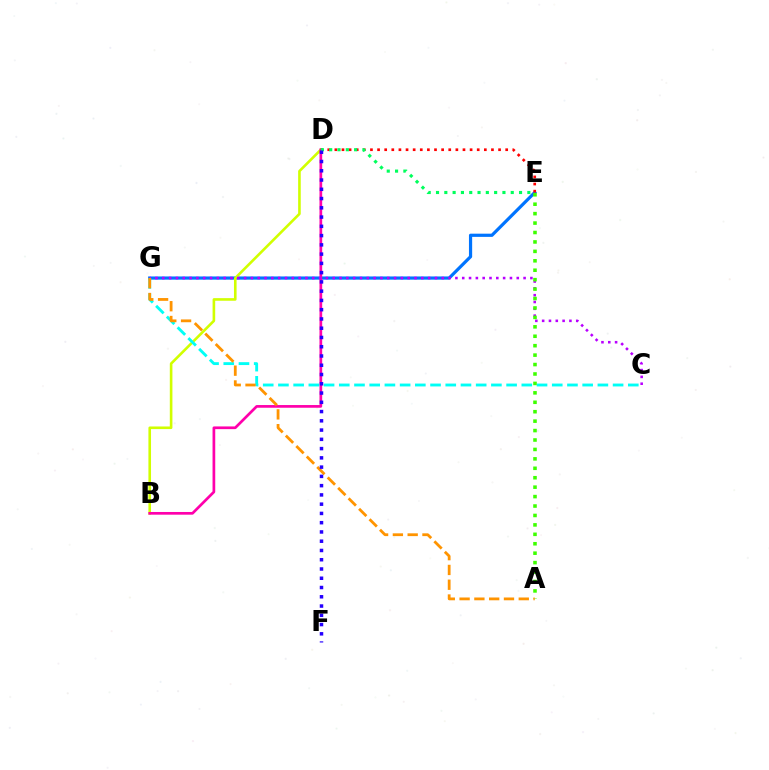{('E', 'G'): [{'color': '#0074ff', 'line_style': 'solid', 'thickness': 2.31}], ('B', 'D'): [{'color': '#d1ff00', 'line_style': 'solid', 'thickness': 1.88}, {'color': '#ff00ac', 'line_style': 'solid', 'thickness': 1.95}], ('D', 'E'): [{'color': '#ff0000', 'line_style': 'dotted', 'thickness': 1.93}, {'color': '#00ff5c', 'line_style': 'dotted', 'thickness': 2.26}], ('C', 'G'): [{'color': '#00fff6', 'line_style': 'dashed', 'thickness': 2.07}, {'color': '#b900ff', 'line_style': 'dotted', 'thickness': 1.85}], ('A', 'E'): [{'color': '#3dff00', 'line_style': 'dotted', 'thickness': 2.56}], ('A', 'G'): [{'color': '#ff9400', 'line_style': 'dashed', 'thickness': 2.01}], ('D', 'F'): [{'color': '#2500ff', 'line_style': 'dotted', 'thickness': 2.52}]}